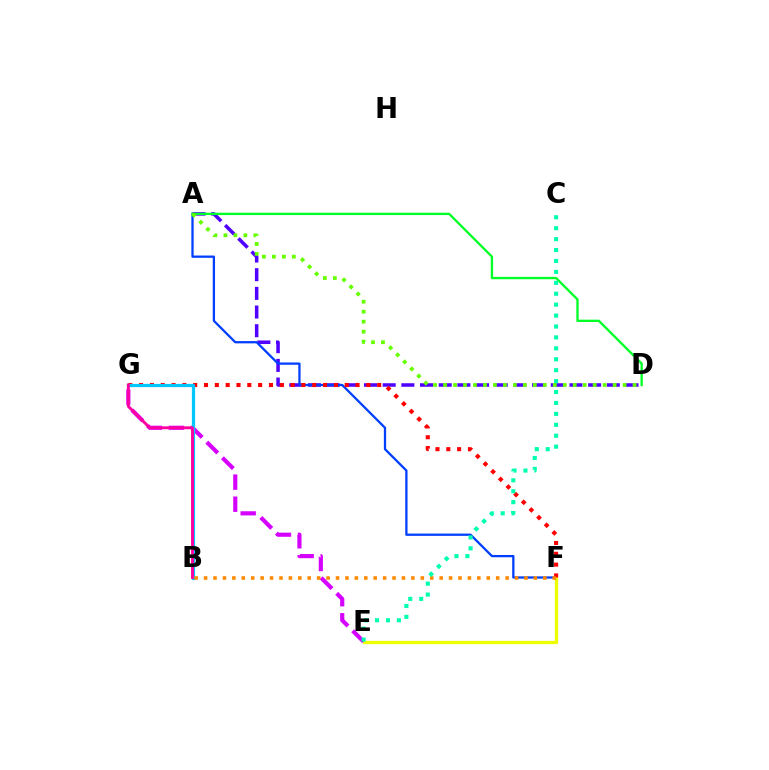{('A', 'D'): [{'color': '#4f00ff', 'line_style': 'dashed', 'thickness': 2.54}, {'color': '#00ff27', 'line_style': 'solid', 'thickness': 1.67}, {'color': '#66ff00', 'line_style': 'dotted', 'thickness': 2.71}], ('A', 'F'): [{'color': '#003fff', 'line_style': 'solid', 'thickness': 1.64}], ('E', 'F'): [{'color': '#eeff00', 'line_style': 'solid', 'thickness': 2.36}], ('F', 'G'): [{'color': '#ff0000', 'line_style': 'dotted', 'thickness': 2.94}], ('E', 'G'): [{'color': '#d600ff', 'line_style': 'dashed', 'thickness': 3.0}], ('B', 'G'): [{'color': '#00c7ff', 'line_style': 'solid', 'thickness': 2.32}, {'color': '#ff00a0', 'line_style': 'solid', 'thickness': 2.08}], ('B', 'F'): [{'color': '#ff8800', 'line_style': 'dotted', 'thickness': 2.56}], ('C', 'E'): [{'color': '#00ffaf', 'line_style': 'dotted', 'thickness': 2.97}]}